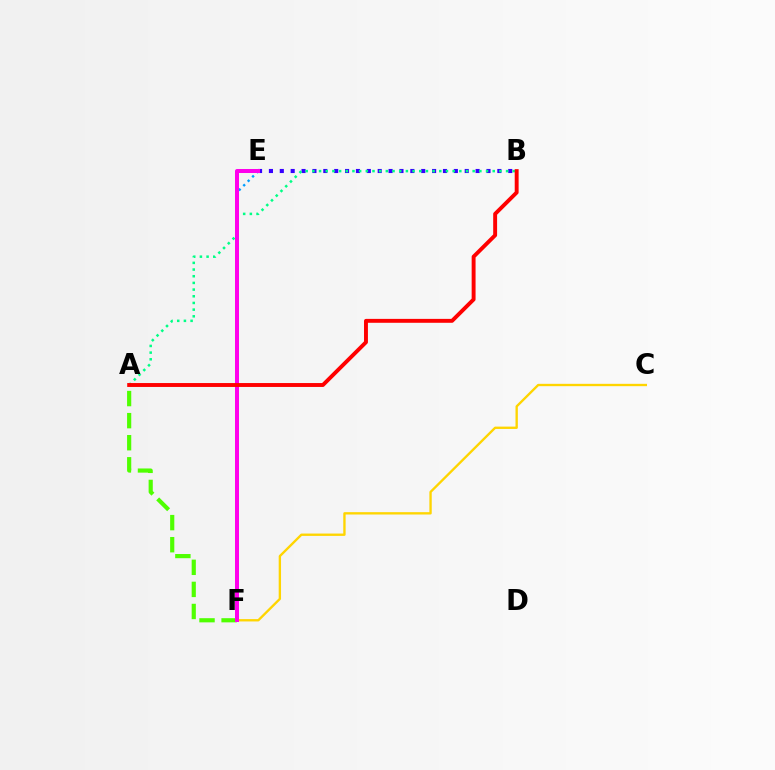{('E', 'F'): [{'color': '#009eff', 'line_style': 'dotted', 'thickness': 1.7}, {'color': '#ff00ed', 'line_style': 'solid', 'thickness': 2.89}], ('B', 'E'): [{'color': '#3700ff', 'line_style': 'dotted', 'thickness': 2.96}], ('A', 'B'): [{'color': '#00ff86', 'line_style': 'dotted', 'thickness': 1.81}, {'color': '#ff0000', 'line_style': 'solid', 'thickness': 2.81}], ('C', 'F'): [{'color': '#ffd500', 'line_style': 'solid', 'thickness': 1.69}], ('A', 'F'): [{'color': '#4fff00', 'line_style': 'dashed', 'thickness': 3.0}]}